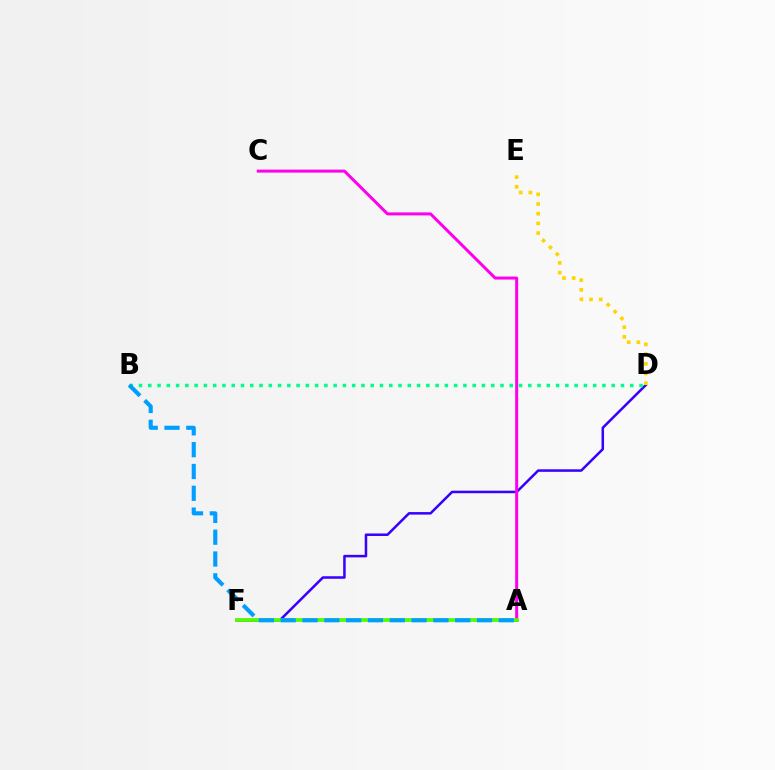{('D', 'F'): [{'color': '#3700ff', 'line_style': 'solid', 'thickness': 1.81}], ('A', 'C'): [{'color': '#ff00ed', 'line_style': 'solid', 'thickness': 2.17}], ('A', 'F'): [{'color': '#ff0000', 'line_style': 'solid', 'thickness': 1.79}, {'color': '#4fff00', 'line_style': 'solid', 'thickness': 2.59}], ('B', 'D'): [{'color': '#00ff86', 'line_style': 'dotted', 'thickness': 2.52}], ('A', 'B'): [{'color': '#009eff', 'line_style': 'dashed', 'thickness': 2.96}], ('D', 'E'): [{'color': '#ffd500', 'line_style': 'dotted', 'thickness': 2.63}]}